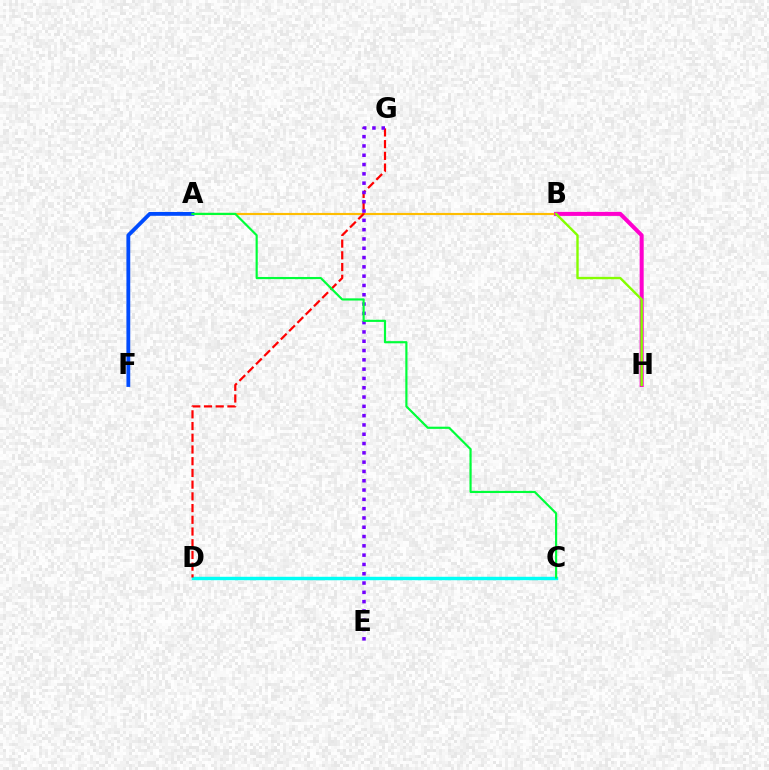{('C', 'D'): [{'color': '#00fff6', 'line_style': 'solid', 'thickness': 2.47}], ('A', 'B'): [{'color': '#ffbd00', 'line_style': 'solid', 'thickness': 1.54}], ('D', 'G'): [{'color': '#ff0000', 'line_style': 'dashed', 'thickness': 1.59}], ('E', 'G'): [{'color': '#7200ff', 'line_style': 'dotted', 'thickness': 2.53}], ('B', 'H'): [{'color': '#ff00cf', 'line_style': 'solid', 'thickness': 2.91}, {'color': '#84ff00', 'line_style': 'solid', 'thickness': 1.72}], ('A', 'F'): [{'color': '#004bff', 'line_style': 'solid', 'thickness': 2.75}], ('A', 'C'): [{'color': '#00ff39', 'line_style': 'solid', 'thickness': 1.56}]}